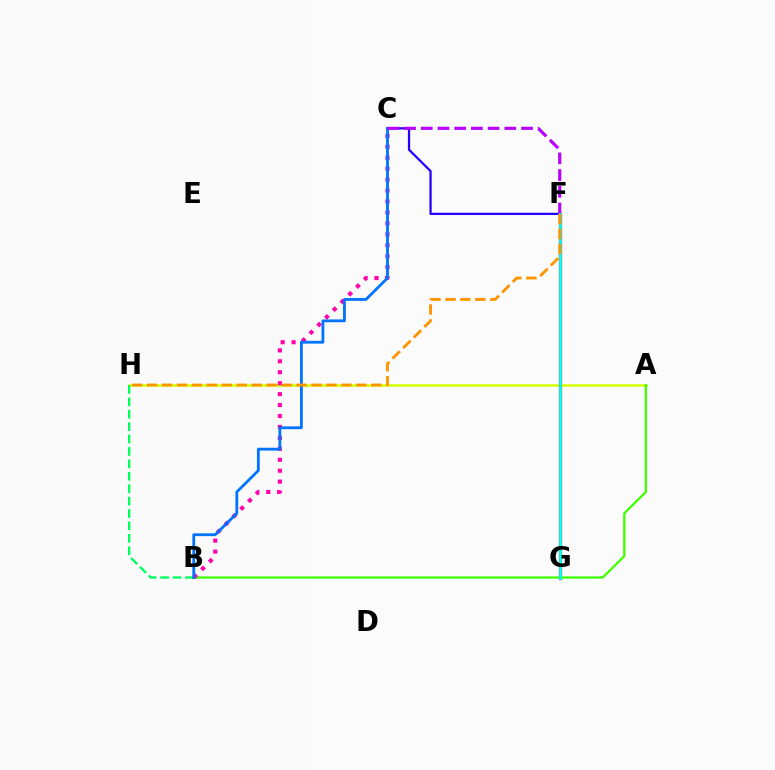{('A', 'H'): [{'color': '#d1ff00', 'line_style': 'solid', 'thickness': 1.82}], ('F', 'G'): [{'color': '#ff0000', 'line_style': 'solid', 'thickness': 2.35}, {'color': '#00fff6', 'line_style': 'solid', 'thickness': 1.99}], ('B', 'H'): [{'color': '#00ff5c', 'line_style': 'dashed', 'thickness': 1.69}], ('C', 'F'): [{'color': '#2500ff', 'line_style': 'solid', 'thickness': 1.63}, {'color': '#b900ff', 'line_style': 'dashed', 'thickness': 2.27}], ('A', 'B'): [{'color': '#3dff00', 'line_style': 'solid', 'thickness': 1.63}], ('B', 'C'): [{'color': '#ff00ac', 'line_style': 'dotted', 'thickness': 2.97}, {'color': '#0074ff', 'line_style': 'solid', 'thickness': 2.02}], ('F', 'H'): [{'color': '#ff9400', 'line_style': 'dashed', 'thickness': 2.03}]}